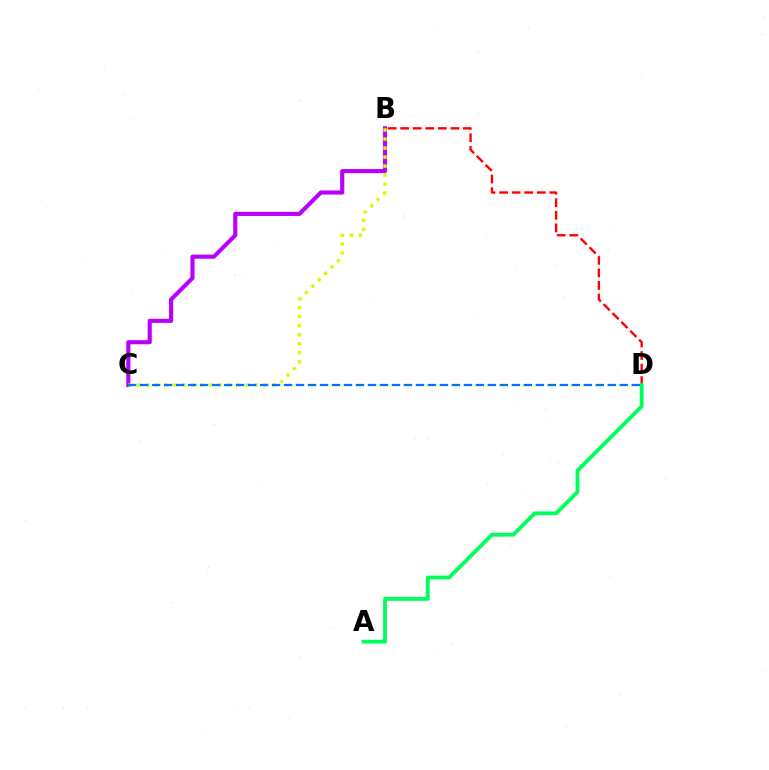{('B', 'D'): [{'color': '#ff0000', 'line_style': 'dashed', 'thickness': 1.7}], ('B', 'C'): [{'color': '#b900ff', 'line_style': 'solid', 'thickness': 2.97}, {'color': '#d1ff00', 'line_style': 'dotted', 'thickness': 2.45}], ('A', 'D'): [{'color': '#00ff5c', 'line_style': 'solid', 'thickness': 2.76}], ('C', 'D'): [{'color': '#0074ff', 'line_style': 'dashed', 'thickness': 1.63}]}